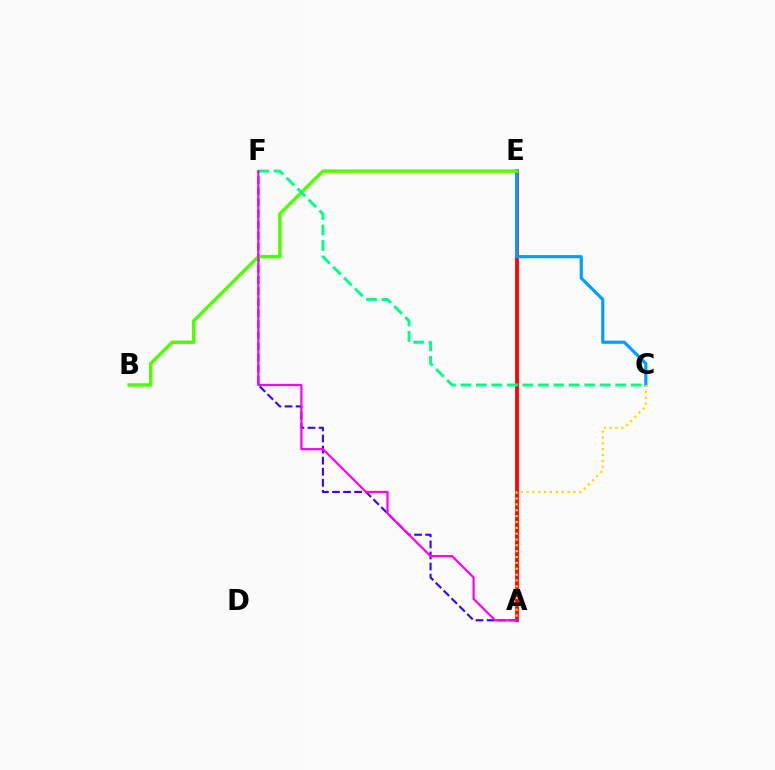{('A', 'E'): [{'color': '#ff0000', 'line_style': 'solid', 'thickness': 2.7}], ('A', 'F'): [{'color': '#3700ff', 'line_style': 'dashed', 'thickness': 1.51}, {'color': '#ff00ed', 'line_style': 'solid', 'thickness': 1.59}], ('C', 'E'): [{'color': '#009eff', 'line_style': 'solid', 'thickness': 2.28}], ('B', 'E'): [{'color': '#4fff00', 'line_style': 'solid', 'thickness': 2.48}], ('A', 'C'): [{'color': '#ffd500', 'line_style': 'dotted', 'thickness': 1.59}], ('C', 'F'): [{'color': '#00ff86', 'line_style': 'dashed', 'thickness': 2.1}]}